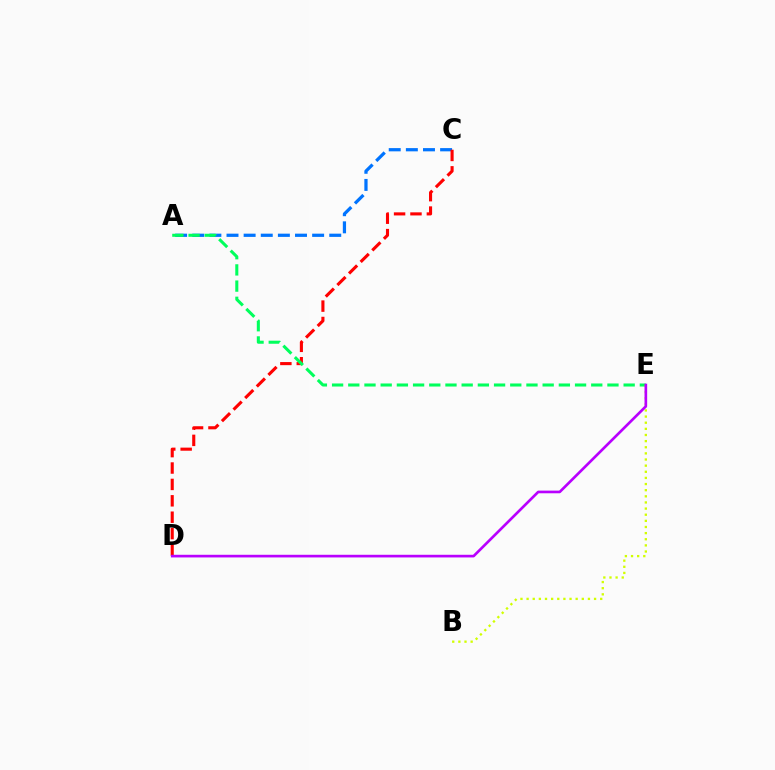{('A', 'C'): [{'color': '#0074ff', 'line_style': 'dashed', 'thickness': 2.33}], ('C', 'D'): [{'color': '#ff0000', 'line_style': 'dashed', 'thickness': 2.23}], ('A', 'E'): [{'color': '#00ff5c', 'line_style': 'dashed', 'thickness': 2.2}], ('B', 'E'): [{'color': '#d1ff00', 'line_style': 'dotted', 'thickness': 1.67}], ('D', 'E'): [{'color': '#b900ff', 'line_style': 'solid', 'thickness': 1.92}]}